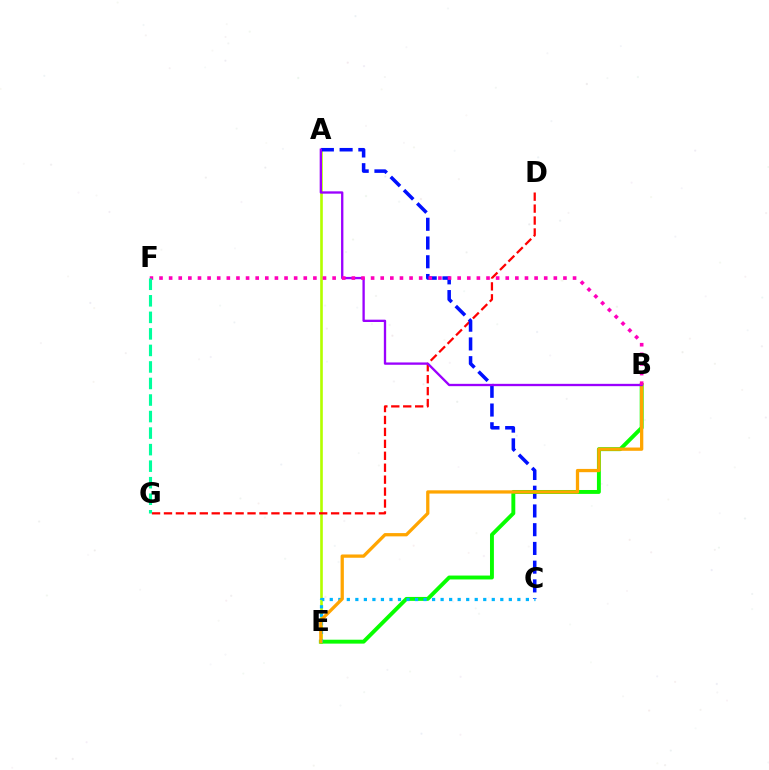{('A', 'E'): [{'color': '#b3ff00', 'line_style': 'solid', 'thickness': 1.9}], ('D', 'G'): [{'color': '#ff0000', 'line_style': 'dashed', 'thickness': 1.62}], ('A', 'C'): [{'color': '#0010ff', 'line_style': 'dashed', 'thickness': 2.55}], ('B', 'E'): [{'color': '#08ff00', 'line_style': 'solid', 'thickness': 2.81}, {'color': '#ffa500', 'line_style': 'solid', 'thickness': 2.36}], ('C', 'E'): [{'color': '#00b5ff', 'line_style': 'dotted', 'thickness': 2.32}], ('A', 'B'): [{'color': '#9b00ff', 'line_style': 'solid', 'thickness': 1.67}], ('B', 'F'): [{'color': '#ff00bd', 'line_style': 'dotted', 'thickness': 2.61}], ('F', 'G'): [{'color': '#00ff9d', 'line_style': 'dashed', 'thickness': 2.25}]}